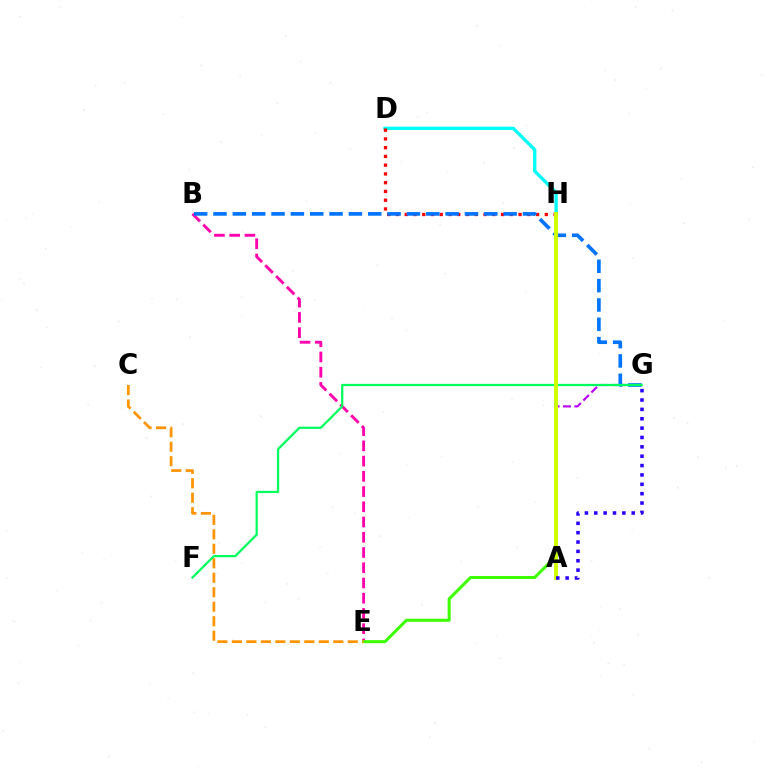{('A', 'G'): [{'color': '#b900ff', 'line_style': 'dashed', 'thickness': 1.54}, {'color': '#2500ff', 'line_style': 'dotted', 'thickness': 2.54}], ('B', 'E'): [{'color': '#ff00ac', 'line_style': 'dashed', 'thickness': 2.07}], ('D', 'H'): [{'color': '#00fff6', 'line_style': 'solid', 'thickness': 2.39}, {'color': '#ff0000', 'line_style': 'dotted', 'thickness': 2.38}], ('E', 'H'): [{'color': '#3dff00', 'line_style': 'solid', 'thickness': 2.18}], ('C', 'E'): [{'color': '#ff9400', 'line_style': 'dashed', 'thickness': 1.97}], ('B', 'G'): [{'color': '#0074ff', 'line_style': 'dashed', 'thickness': 2.63}], ('F', 'G'): [{'color': '#00ff5c', 'line_style': 'solid', 'thickness': 1.61}], ('A', 'H'): [{'color': '#d1ff00', 'line_style': 'solid', 'thickness': 2.77}]}